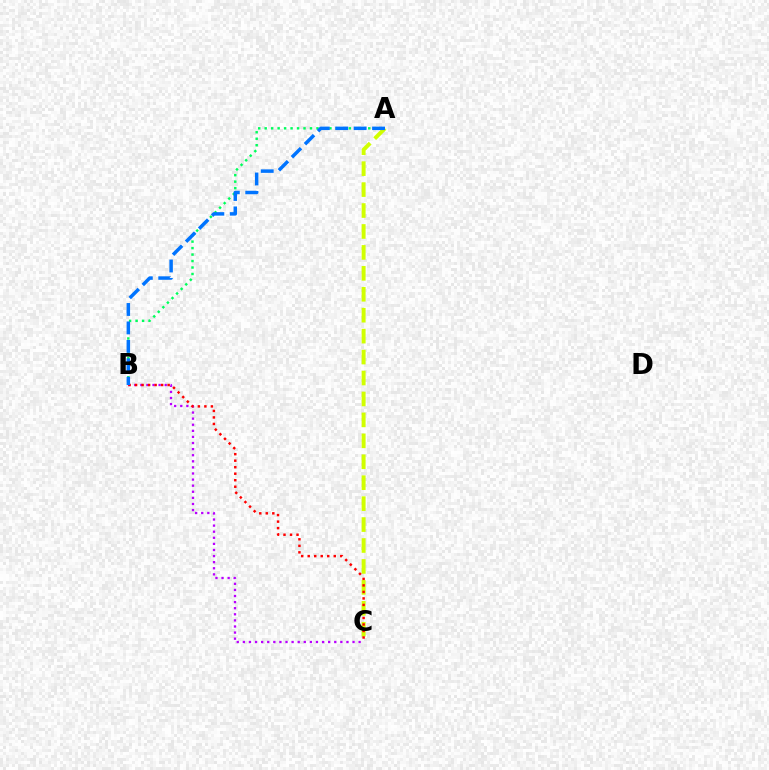{('A', 'C'): [{'color': '#d1ff00', 'line_style': 'dashed', 'thickness': 2.84}], ('B', 'C'): [{'color': '#b900ff', 'line_style': 'dotted', 'thickness': 1.66}, {'color': '#ff0000', 'line_style': 'dotted', 'thickness': 1.77}], ('A', 'B'): [{'color': '#00ff5c', 'line_style': 'dotted', 'thickness': 1.76}, {'color': '#0074ff', 'line_style': 'dashed', 'thickness': 2.5}]}